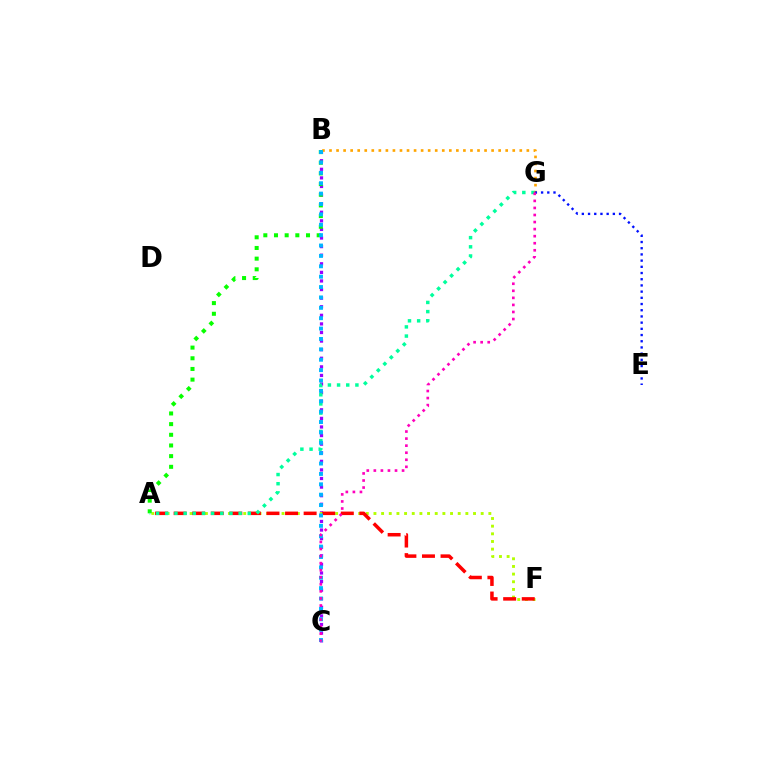{('B', 'C'): [{'color': '#9b00ff', 'line_style': 'dotted', 'thickness': 2.33}, {'color': '#00b5ff', 'line_style': 'dotted', 'thickness': 2.82}], ('A', 'F'): [{'color': '#b3ff00', 'line_style': 'dotted', 'thickness': 2.08}, {'color': '#ff0000', 'line_style': 'dashed', 'thickness': 2.52}], ('A', 'B'): [{'color': '#08ff00', 'line_style': 'dotted', 'thickness': 2.9}], ('A', 'G'): [{'color': '#00ff9d', 'line_style': 'dotted', 'thickness': 2.49}], ('B', 'G'): [{'color': '#ffa500', 'line_style': 'dotted', 'thickness': 1.91}], ('E', 'G'): [{'color': '#0010ff', 'line_style': 'dotted', 'thickness': 1.68}], ('C', 'G'): [{'color': '#ff00bd', 'line_style': 'dotted', 'thickness': 1.92}]}